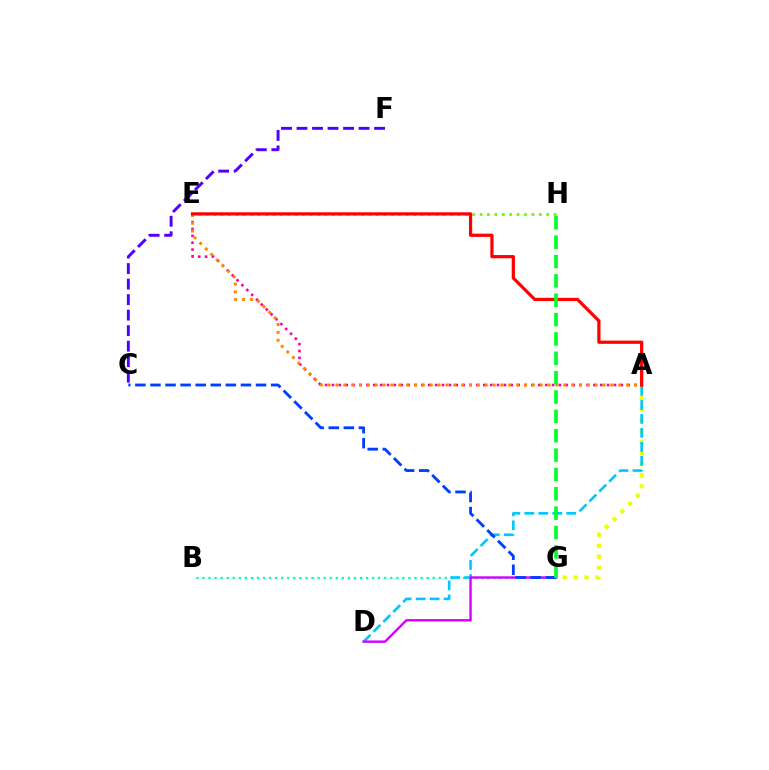{('A', 'E'): [{'color': '#ff00a0', 'line_style': 'dotted', 'thickness': 1.87}, {'color': '#ff8800', 'line_style': 'dotted', 'thickness': 2.13}, {'color': '#ff0000', 'line_style': 'solid', 'thickness': 2.32}], ('A', 'G'): [{'color': '#eeff00', 'line_style': 'dotted', 'thickness': 2.99}], ('B', 'G'): [{'color': '#00ffaf', 'line_style': 'dotted', 'thickness': 1.65}], ('C', 'F'): [{'color': '#4f00ff', 'line_style': 'dashed', 'thickness': 2.11}], ('E', 'H'): [{'color': '#66ff00', 'line_style': 'dotted', 'thickness': 2.01}], ('A', 'D'): [{'color': '#00c7ff', 'line_style': 'dashed', 'thickness': 1.9}], ('D', 'G'): [{'color': '#d600ff', 'line_style': 'solid', 'thickness': 1.73}], ('C', 'G'): [{'color': '#003fff', 'line_style': 'dashed', 'thickness': 2.05}], ('G', 'H'): [{'color': '#00ff27', 'line_style': 'dashed', 'thickness': 2.63}]}